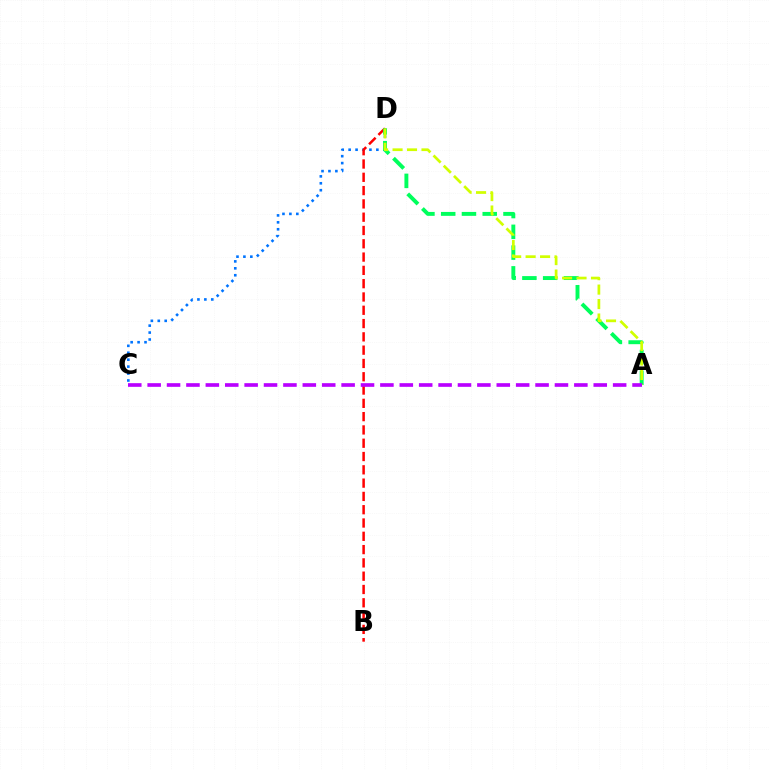{('C', 'D'): [{'color': '#0074ff', 'line_style': 'dotted', 'thickness': 1.88}], ('B', 'D'): [{'color': '#ff0000', 'line_style': 'dashed', 'thickness': 1.81}], ('A', 'D'): [{'color': '#00ff5c', 'line_style': 'dashed', 'thickness': 2.82}, {'color': '#d1ff00', 'line_style': 'dashed', 'thickness': 1.96}], ('A', 'C'): [{'color': '#b900ff', 'line_style': 'dashed', 'thickness': 2.63}]}